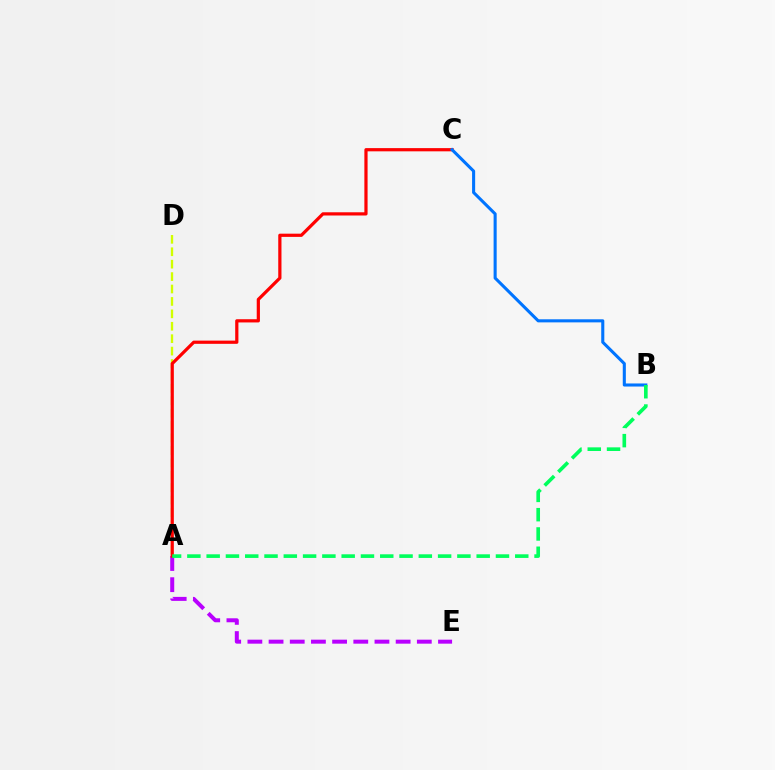{('A', 'E'): [{'color': '#b900ff', 'line_style': 'dashed', 'thickness': 2.88}], ('A', 'D'): [{'color': '#d1ff00', 'line_style': 'dashed', 'thickness': 1.69}], ('A', 'C'): [{'color': '#ff0000', 'line_style': 'solid', 'thickness': 2.31}], ('B', 'C'): [{'color': '#0074ff', 'line_style': 'solid', 'thickness': 2.22}], ('A', 'B'): [{'color': '#00ff5c', 'line_style': 'dashed', 'thickness': 2.62}]}